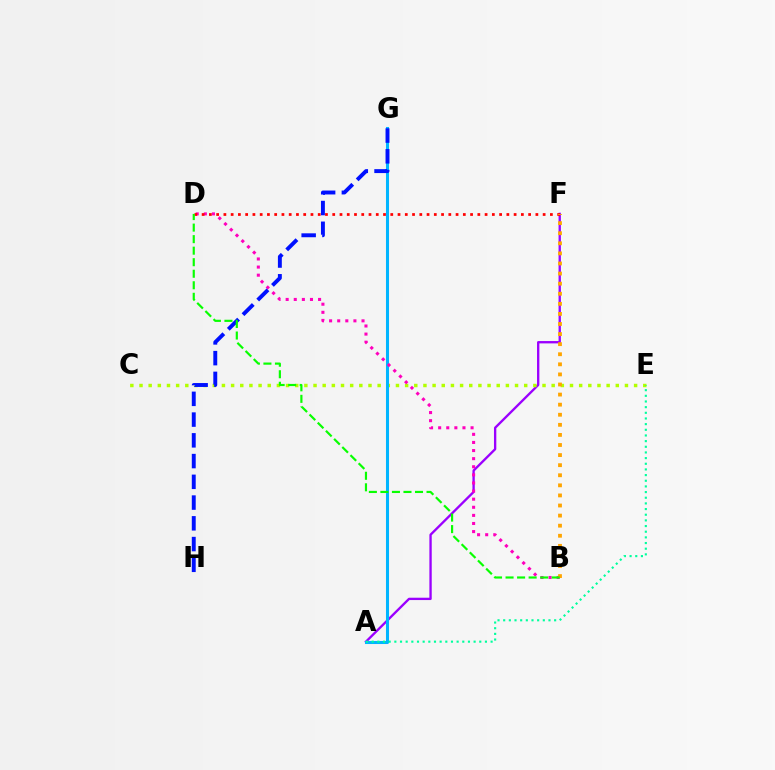{('A', 'F'): [{'color': '#9b00ff', 'line_style': 'solid', 'thickness': 1.68}], ('C', 'E'): [{'color': '#b3ff00', 'line_style': 'dotted', 'thickness': 2.49}], ('A', 'G'): [{'color': '#00b5ff', 'line_style': 'solid', 'thickness': 2.19}], ('B', 'D'): [{'color': '#ff00bd', 'line_style': 'dotted', 'thickness': 2.2}, {'color': '#08ff00', 'line_style': 'dashed', 'thickness': 1.57}], ('D', 'F'): [{'color': '#ff0000', 'line_style': 'dotted', 'thickness': 1.97}], ('B', 'F'): [{'color': '#ffa500', 'line_style': 'dotted', 'thickness': 2.74}], ('A', 'E'): [{'color': '#00ff9d', 'line_style': 'dotted', 'thickness': 1.54}], ('G', 'H'): [{'color': '#0010ff', 'line_style': 'dashed', 'thickness': 2.82}]}